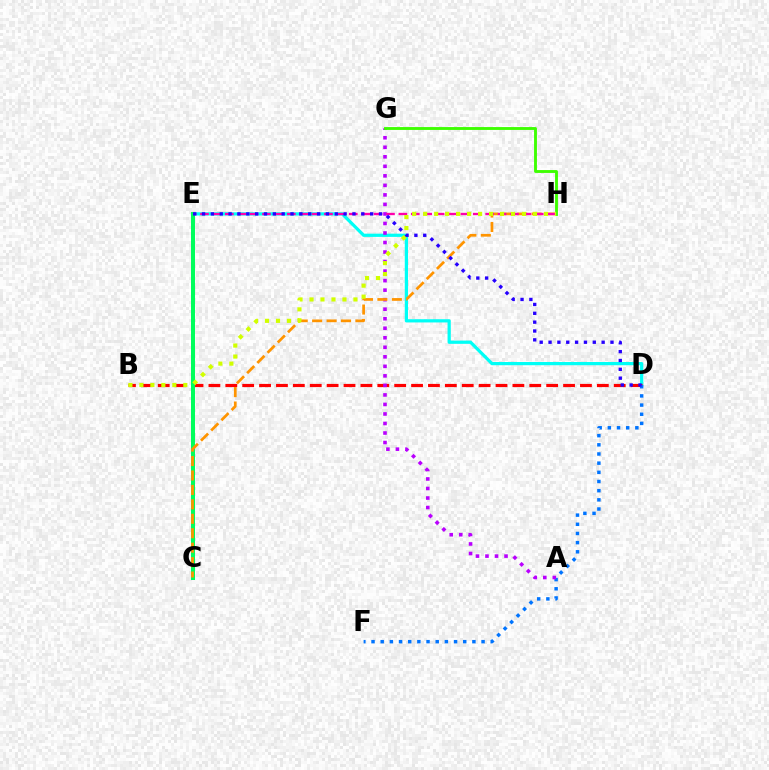{('D', 'E'): [{'color': '#00fff6', 'line_style': 'solid', 'thickness': 2.32}, {'color': '#2500ff', 'line_style': 'dotted', 'thickness': 2.4}], ('B', 'D'): [{'color': '#ff0000', 'line_style': 'dashed', 'thickness': 2.29}], ('D', 'F'): [{'color': '#0074ff', 'line_style': 'dotted', 'thickness': 2.49}], ('A', 'G'): [{'color': '#b900ff', 'line_style': 'dotted', 'thickness': 2.59}], ('C', 'E'): [{'color': '#00ff5c', 'line_style': 'solid', 'thickness': 2.88}], ('C', 'H'): [{'color': '#ff9400', 'line_style': 'dashed', 'thickness': 1.96}], ('E', 'H'): [{'color': '#ff00ac', 'line_style': 'dashed', 'thickness': 1.68}], ('G', 'H'): [{'color': '#3dff00', 'line_style': 'solid', 'thickness': 2.06}], ('B', 'H'): [{'color': '#d1ff00', 'line_style': 'dotted', 'thickness': 2.98}]}